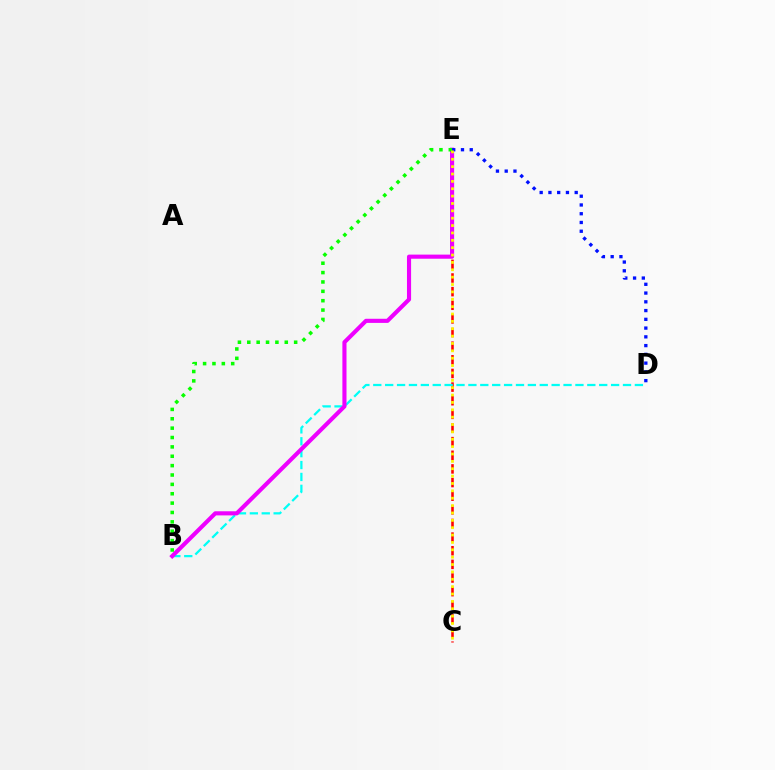{('C', 'E'): [{'color': '#ff0000', 'line_style': 'dashed', 'thickness': 1.85}, {'color': '#fcf500', 'line_style': 'dotted', 'thickness': 2.0}], ('B', 'D'): [{'color': '#00fff6', 'line_style': 'dashed', 'thickness': 1.62}], ('B', 'E'): [{'color': '#ee00ff', 'line_style': 'solid', 'thickness': 2.96}, {'color': '#08ff00', 'line_style': 'dotted', 'thickness': 2.55}], ('D', 'E'): [{'color': '#0010ff', 'line_style': 'dotted', 'thickness': 2.38}]}